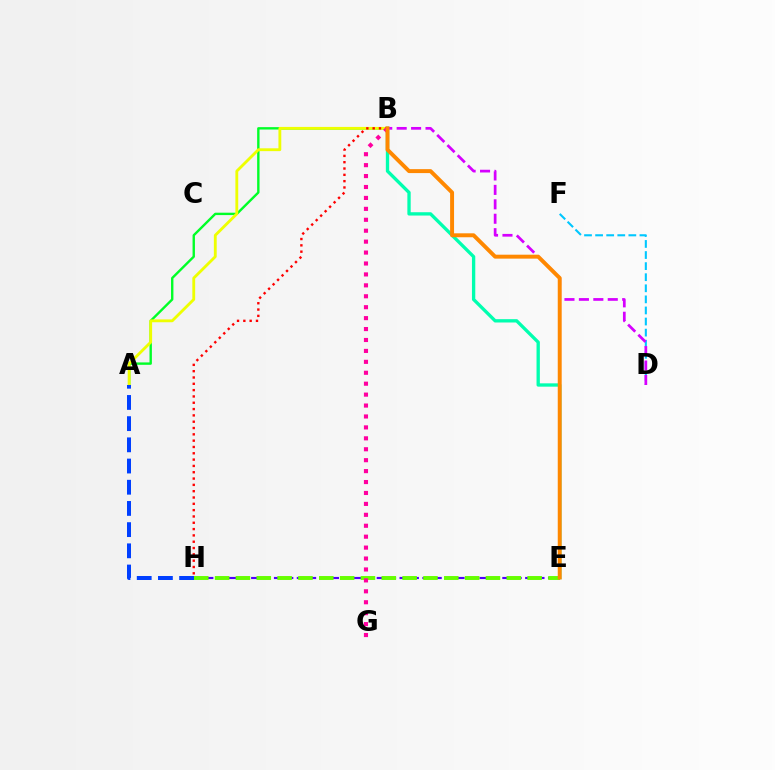{('D', 'F'): [{'color': '#00c7ff', 'line_style': 'dashed', 'thickness': 1.51}], ('B', 'E'): [{'color': '#00ffaf', 'line_style': 'solid', 'thickness': 2.39}, {'color': '#ff8800', 'line_style': 'solid', 'thickness': 2.84}], ('A', 'B'): [{'color': '#00ff27', 'line_style': 'solid', 'thickness': 1.72}, {'color': '#eeff00', 'line_style': 'solid', 'thickness': 2.04}], ('E', 'H'): [{'color': '#4f00ff', 'line_style': 'dashed', 'thickness': 1.55}, {'color': '#66ff00', 'line_style': 'dashed', 'thickness': 2.83}], ('A', 'H'): [{'color': '#003fff', 'line_style': 'dashed', 'thickness': 2.88}], ('B', 'D'): [{'color': '#d600ff', 'line_style': 'dashed', 'thickness': 1.96}], ('B', 'H'): [{'color': '#ff0000', 'line_style': 'dotted', 'thickness': 1.72}], ('B', 'G'): [{'color': '#ff00a0', 'line_style': 'dotted', 'thickness': 2.97}]}